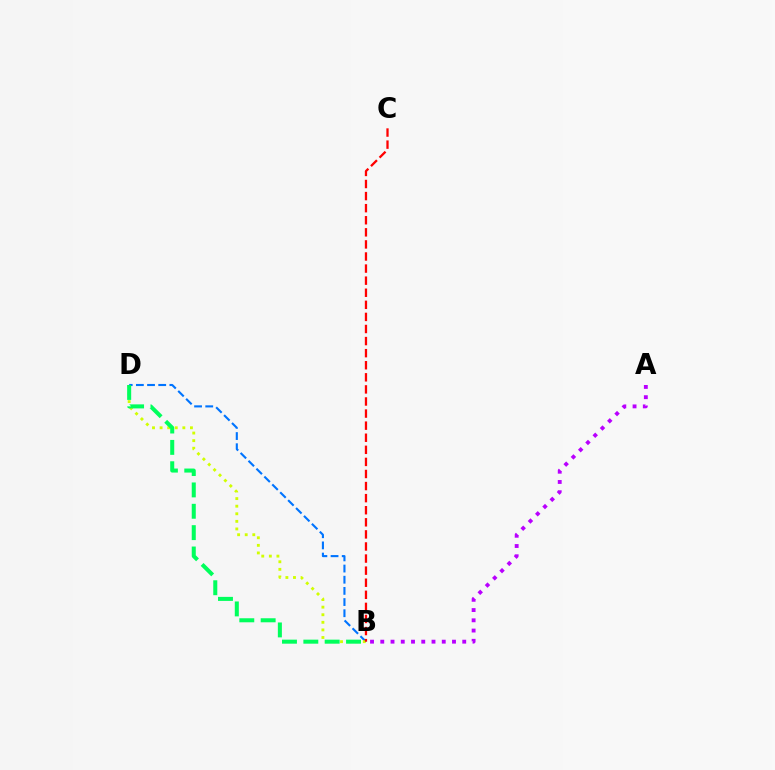{('B', 'D'): [{'color': '#0074ff', 'line_style': 'dashed', 'thickness': 1.52}, {'color': '#d1ff00', 'line_style': 'dotted', 'thickness': 2.06}, {'color': '#00ff5c', 'line_style': 'dashed', 'thickness': 2.9}], ('A', 'B'): [{'color': '#b900ff', 'line_style': 'dotted', 'thickness': 2.78}], ('B', 'C'): [{'color': '#ff0000', 'line_style': 'dashed', 'thickness': 1.64}]}